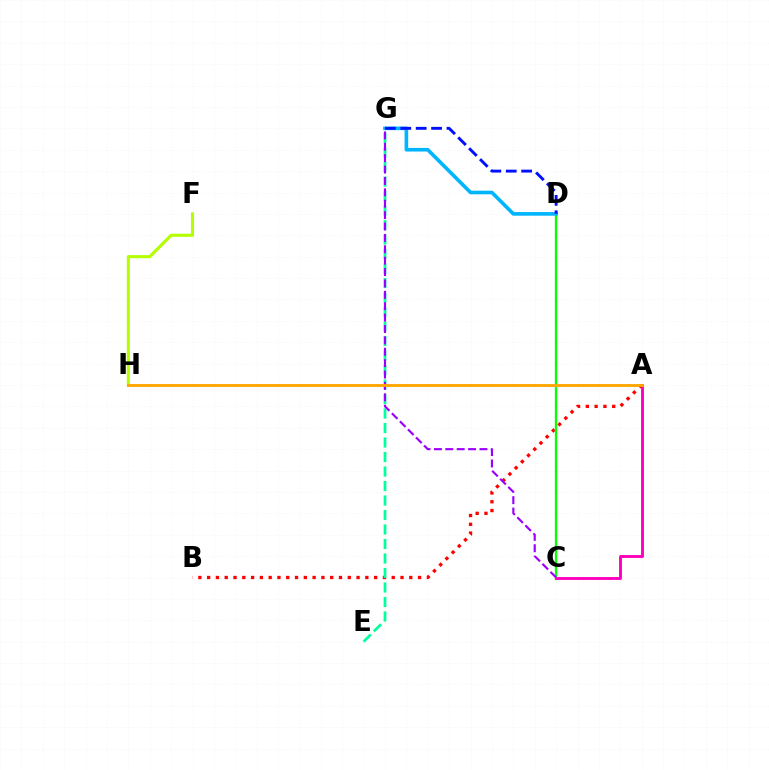{('A', 'B'): [{'color': '#ff0000', 'line_style': 'dotted', 'thickness': 2.39}], ('C', 'D'): [{'color': '#08ff00', 'line_style': 'solid', 'thickness': 1.67}], ('E', 'G'): [{'color': '#00ff9d', 'line_style': 'dashed', 'thickness': 1.97}], ('F', 'H'): [{'color': '#b3ff00', 'line_style': 'solid', 'thickness': 2.23}], ('C', 'G'): [{'color': '#9b00ff', 'line_style': 'dashed', 'thickness': 1.55}], ('A', 'C'): [{'color': '#ff00bd', 'line_style': 'solid', 'thickness': 2.09}], ('D', 'G'): [{'color': '#00b5ff', 'line_style': 'solid', 'thickness': 2.61}, {'color': '#0010ff', 'line_style': 'dashed', 'thickness': 2.09}], ('A', 'H'): [{'color': '#ffa500', 'line_style': 'solid', 'thickness': 2.05}]}